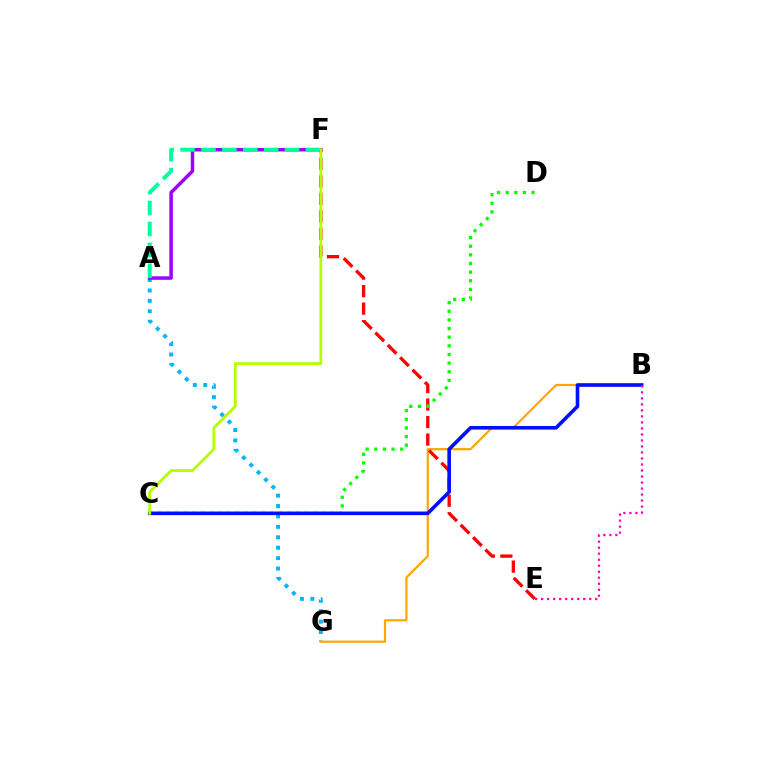{('A', 'G'): [{'color': '#00b5ff', 'line_style': 'dotted', 'thickness': 2.83}], ('A', 'F'): [{'color': '#9b00ff', 'line_style': 'solid', 'thickness': 2.51}, {'color': '#00ff9d', 'line_style': 'dashed', 'thickness': 2.84}], ('B', 'G'): [{'color': '#ffa500', 'line_style': 'solid', 'thickness': 1.58}], ('E', 'F'): [{'color': '#ff0000', 'line_style': 'dashed', 'thickness': 2.38}], ('C', 'D'): [{'color': '#08ff00', 'line_style': 'dotted', 'thickness': 2.35}], ('B', 'C'): [{'color': '#0010ff', 'line_style': 'solid', 'thickness': 2.61}], ('B', 'E'): [{'color': '#ff00bd', 'line_style': 'dotted', 'thickness': 1.63}], ('C', 'F'): [{'color': '#b3ff00', 'line_style': 'solid', 'thickness': 2.01}]}